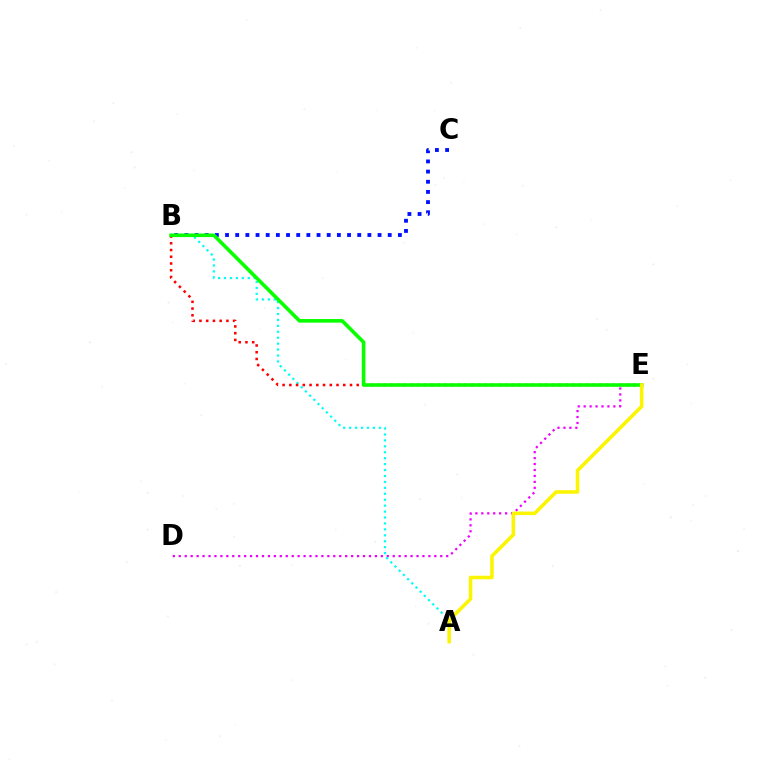{('D', 'E'): [{'color': '#ee00ff', 'line_style': 'dotted', 'thickness': 1.61}], ('A', 'B'): [{'color': '#00fff6', 'line_style': 'dotted', 'thickness': 1.61}], ('B', 'C'): [{'color': '#0010ff', 'line_style': 'dotted', 'thickness': 2.76}], ('B', 'E'): [{'color': '#ff0000', 'line_style': 'dotted', 'thickness': 1.83}, {'color': '#08ff00', 'line_style': 'solid', 'thickness': 2.59}], ('A', 'E'): [{'color': '#fcf500', 'line_style': 'solid', 'thickness': 2.56}]}